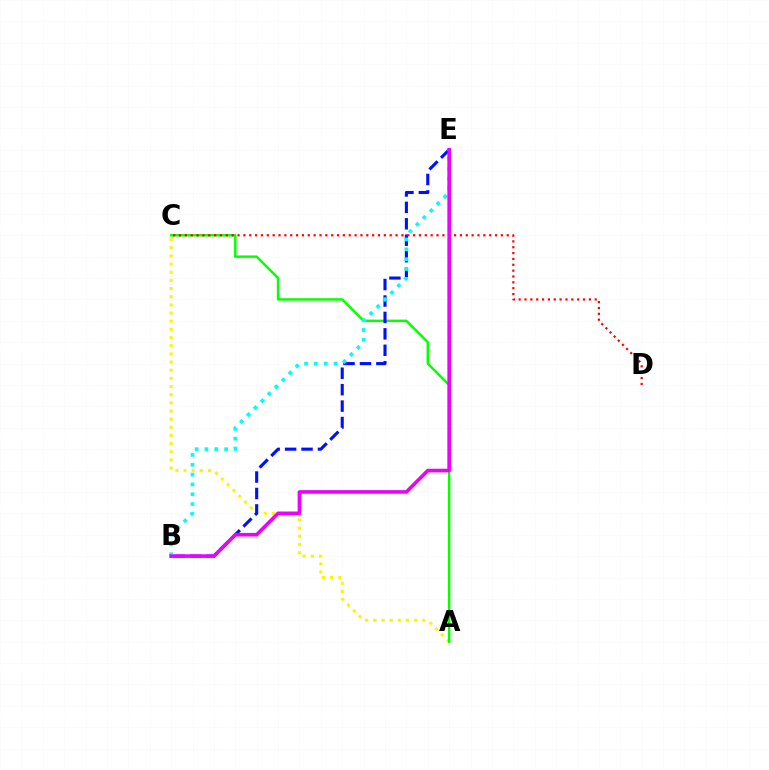{('A', 'C'): [{'color': '#fcf500', 'line_style': 'dotted', 'thickness': 2.22}, {'color': '#08ff00', 'line_style': 'solid', 'thickness': 1.77}], ('B', 'E'): [{'color': '#0010ff', 'line_style': 'dashed', 'thickness': 2.23}, {'color': '#00fff6', 'line_style': 'dotted', 'thickness': 2.67}, {'color': '#ee00ff', 'line_style': 'solid', 'thickness': 2.61}], ('C', 'D'): [{'color': '#ff0000', 'line_style': 'dotted', 'thickness': 1.59}]}